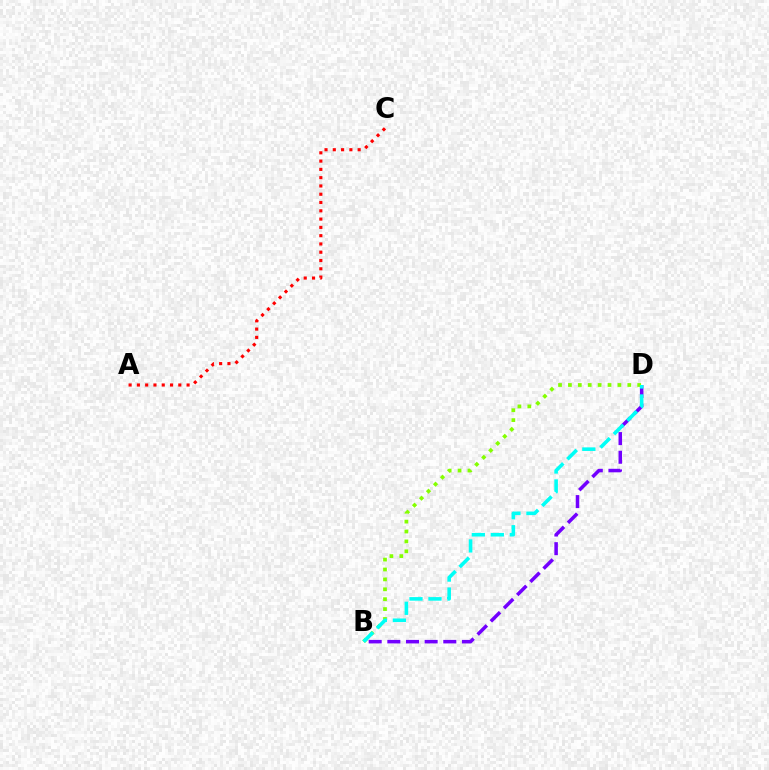{('B', 'D'): [{'color': '#7200ff', 'line_style': 'dashed', 'thickness': 2.53}, {'color': '#84ff00', 'line_style': 'dotted', 'thickness': 2.69}, {'color': '#00fff6', 'line_style': 'dashed', 'thickness': 2.58}], ('A', 'C'): [{'color': '#ff0000', 'line_style': 'dotted', 'thickness': 2.25}]}